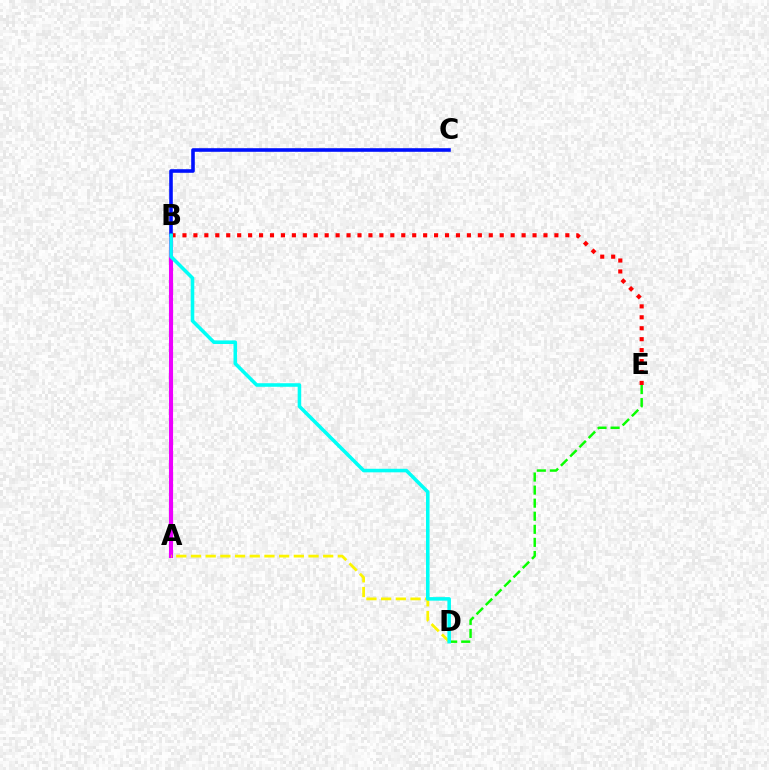{('D', 'E'): [{'color': '#08ff00', 'line_style': 'dashed', 'thickness': 1.78}], ('A', 'B'): [{'color': '#ee00ff', 'line_style': 'solid', 'thickness': 2.96}], ('A', 'D'): [{'color': '#fcf500', 'line_style': 'dashed', 'thickness': 2.0}], ('B', 'E'): [{'color': '#ff0000', 'line_style': 'dotted', 'thickness': 2.97}], ('B', 'C'): [{'color': '#0010ff', 'line_style': 'solid', 'thickness': 2.59}], ('B', 'D'): [{'color': '#00fff6', 'line_style': 'solid', 'thickness': 2.56}]}